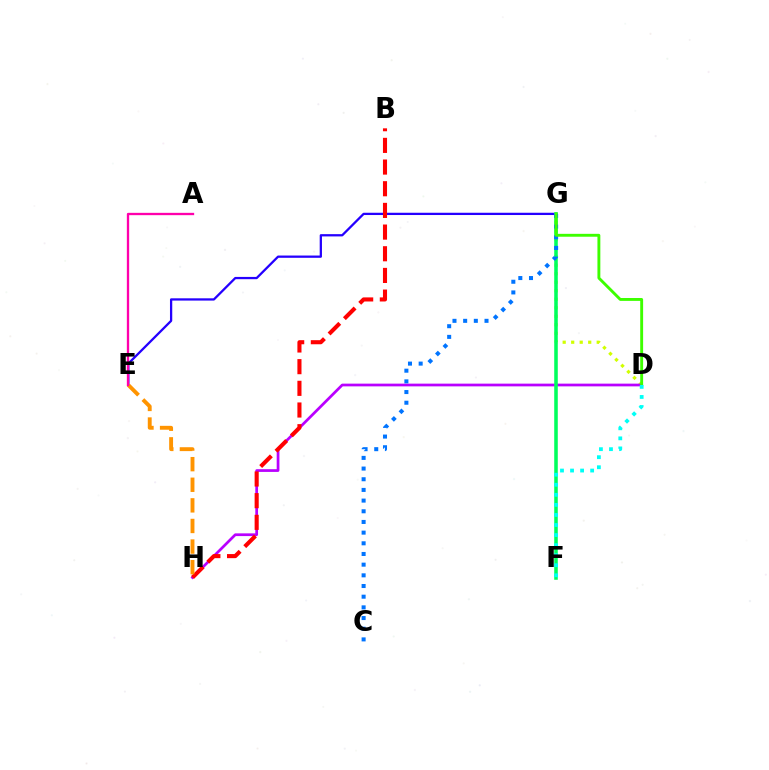{('D', 'G'): [{'color': '#d1ff00', 'line_style': 'dotted', 'thickness': 2.31}, {'color': '#3dff00', 'line_style': 'solid', 'thickness': 2.08}], ('E', 'G'): [{'color': '#2500ff', 'line_style': 'solid', 'thickness': 1.64}], ('D', 'H'): [{'color': '#b900ff', 'line_style': 'solid', 'thickness': 1.96}], ('F', 'G'): [{'color': '#00ff5c', 'line_style': 'solid', 'thickness': 2.56}], ('B', 'H'): [{'color': '#ff0000', 'line_style': 'dashed', 'thickness': 2.94}], ('C', 'G'): [{'color': '#0074ff', 'line_style': 'dotted', 'thickness': 2.9}], ('E', 'H'): [{'color': '#ff9400', 'line_style': 'dashed', 'thickness': 2.8}], ('A', 'E'): [{'color': '#ff00ac', 'line_style': 'solid', 'thickness': 1.67}], ('D', 'F'): [{'color': '#00fff6', 'line_style': 'dotted', 'thickness': 2.73}]}